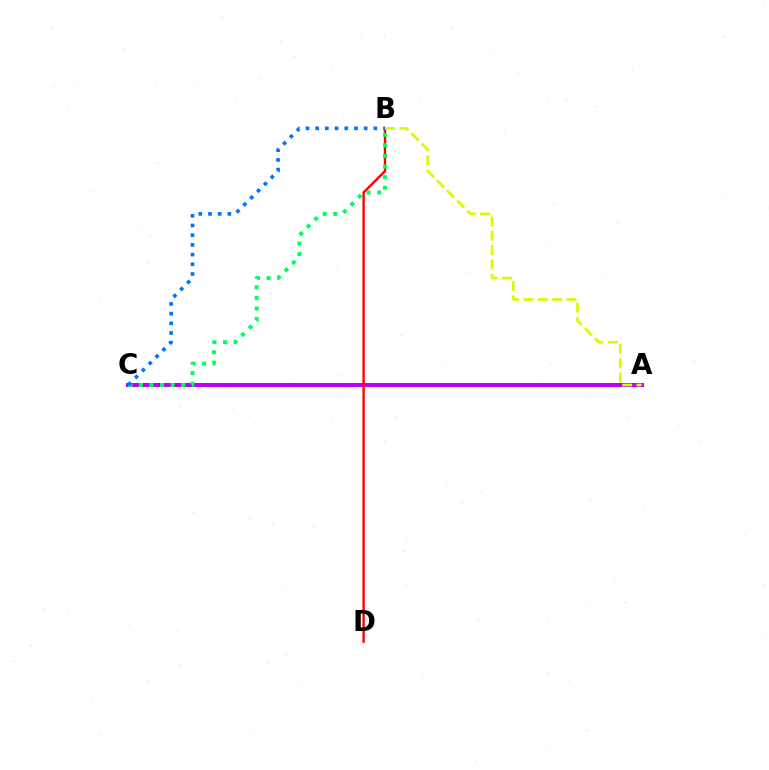{('A', 'C'): [{'color': '#b900ff', 'line_style': 'solid', 'thickness': 2.89}], ('B', 'D'): [{'color': '#ff0000', 'line_style': 'solid', 'thickness': 1.72}], ('B', 'C'): [{'color': '#00ff5c', 'line_style': 'dotted', 'thickness': 2.87}, {'color': '#0074ff', 'line_style': 'dotted', 'thickness': 2.63}], ('A', 'B'): [{'color': '#d1ff00', 'line_style': 'dashed', 'thickness': 1.94}]}